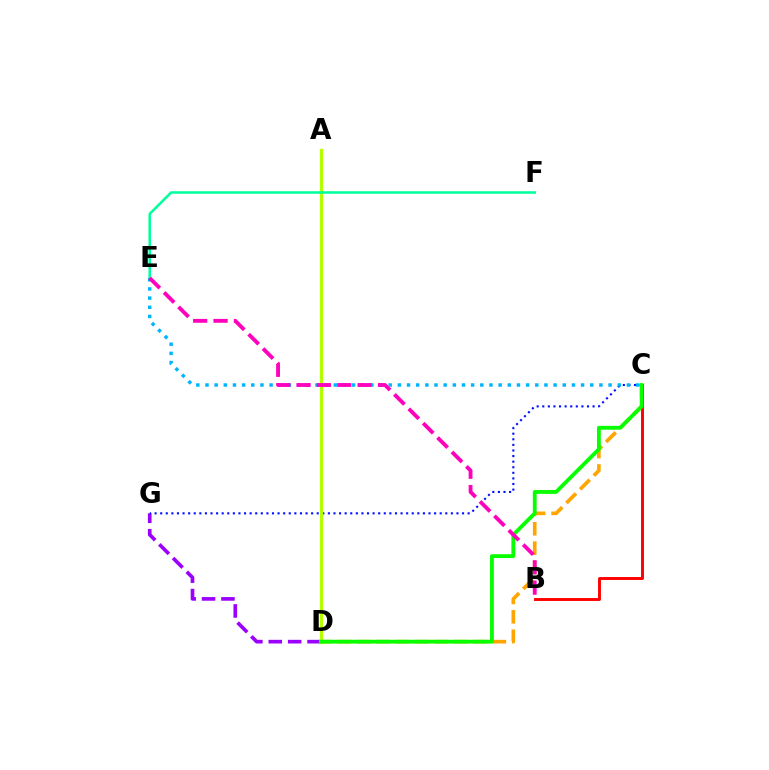{('C', 'D'): [{'color': '#ffa500', 'line_style': 'dashed', 'thickness': 2.63}, {'color': '#08ff00', 'line_style': 'solid', 'thickness': 2.76}], ('D', 'G'): [{'color': '#9b00ff', 'line_style': 'dashed', 'thickness': 2.63}], ('C', 'G'): [{'color': '#0010ff', 'line_style': 'dotted', 'thickness': 1.52}], ('B', 'C'): [{'color': '#ff0000', 'line_style': 'solid', 'thickness': 2.1}], ('A', 'D'): [{'color': '#b3ff00', 'line_style': 'solid', 'thickness': 2.31}], ('E', 'F'): [{'color': '#00ff9d', 'line_style': 'solid', 'thickness': 1.84}], ('C', 'E'): [{'color': '#00b5ff', 'line_style': 'dotted', 'thickness': 2.49}], ('B', 'E'): [{'color': '#ff00bd', 'line_style': 'dashed', 'thickness': 2.77}]}